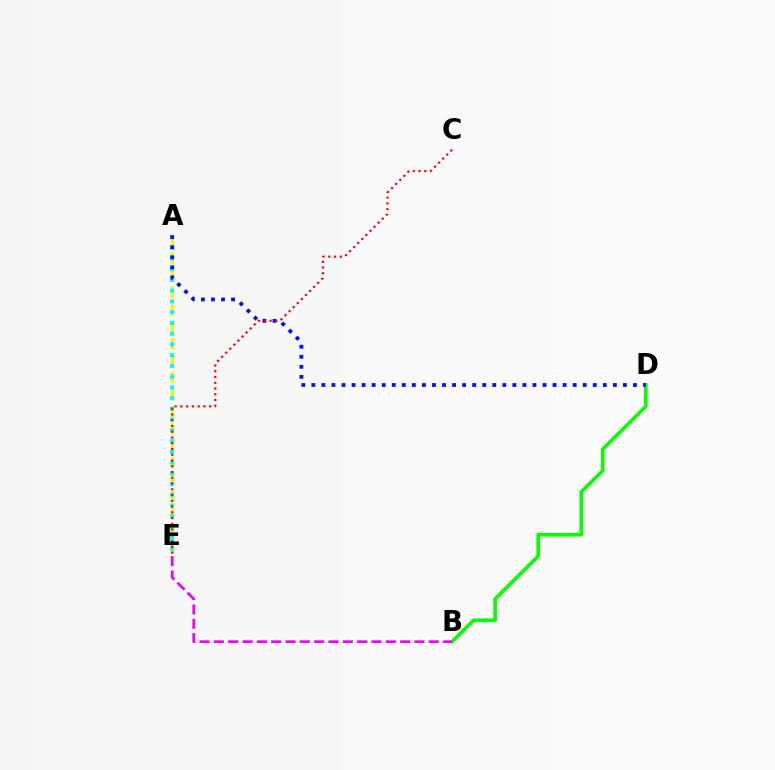{('B', 'D'): [{'color': '#08ff00', 'line_style': 'solid', 'thickness': 2.6}], ('A', 'E'): [{'color': '#fcf500', 'line_style': 'dashed', 'thickness': 2.31}, {'color': '#00fff6', 'line_style': 'dotted', 'thickness': 2.92}], ('B', 'E'): [{'color': '#ee00ff', 'line_style': 'dashed', 'thickness': 1.95}], ('A', 'D'): [{'color': '#0010ff', 'line_style': 'dotted', 'thickness': 2.73}], ('C', 'E'): [{'color': '#ff0000', 'line_style': 'dotted', 'thickness': 1.56}]}